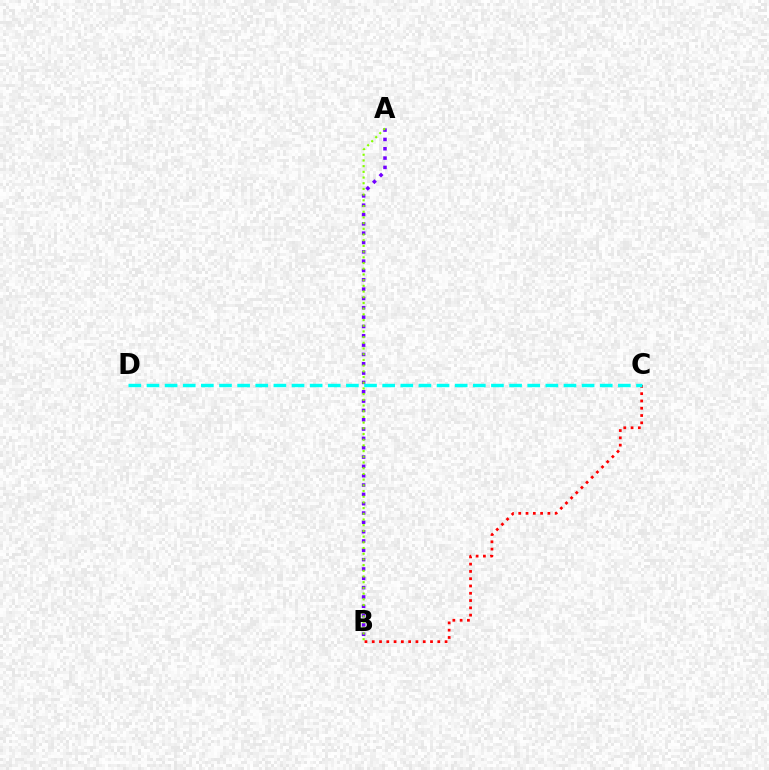{('A', 'B'): [{'color': '#7200ff', 'line_style': 'dotted', 'thickness': 2.53}, {'color': '#84ff00', 'line_style': 'dotted', 'thickness': 1.55}], ('B', 'C'): [{'color': '#ff0000', 'line_style': 'dotted', 'thickness': 1.98}], ('C', 'D'): [{'color': '#00fff6', 'line_style': 'dashed', 'thickness': 2.46}]}